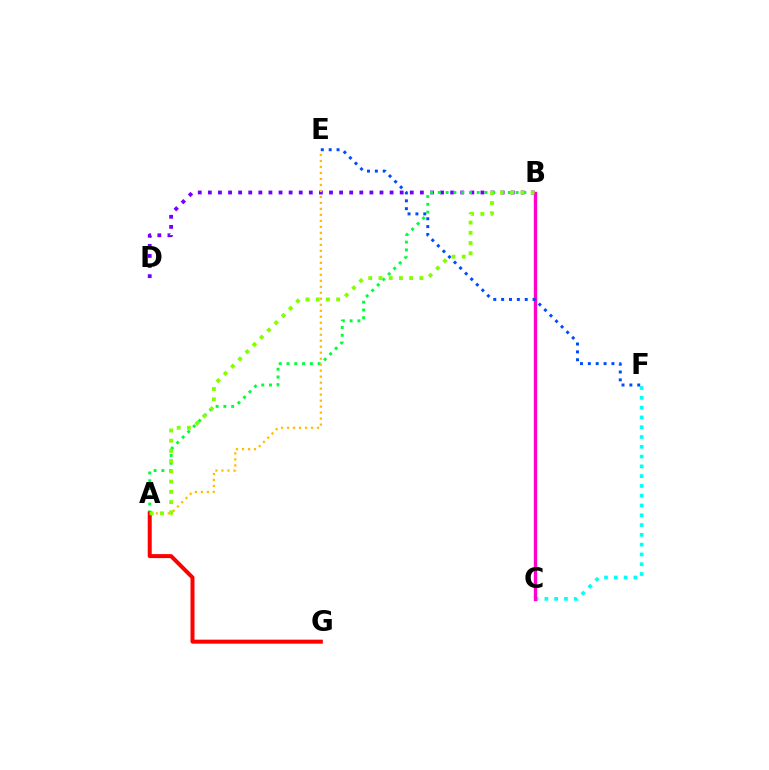{('B', 'D'): [{'color': '#7200ff', 'line_style': 'dotted', 'thickness': 2.74}], ('A', 'B'): [{'color': '#00ff39', 'line_style': 'dotted', 'thickness': 2.11}, {'color': '#84ff00', 'line_style': 'dotted', 'thickness': 2.78}], ('C', 'F'): [{'color': '#00fff6', 'line_style': 'dotted', 'thickness': 2.66}], ('A', 'G'): [{'color': '#ff0000', 'line_style': 'solid', 'thickness': 2.88}], ('B', 'C'): [{'color': '#ff00cf', 'line_style': 'solid', 'thickness': 2.41}], ('A', 'E'): [{'color': '#ffbd00', 'line_style': 'dotted', 'thickness': 1.63}], ('E', 'F'): [{'color': '#004bff', 'line_style': 'dotted', 'thickness': 2.14}]}